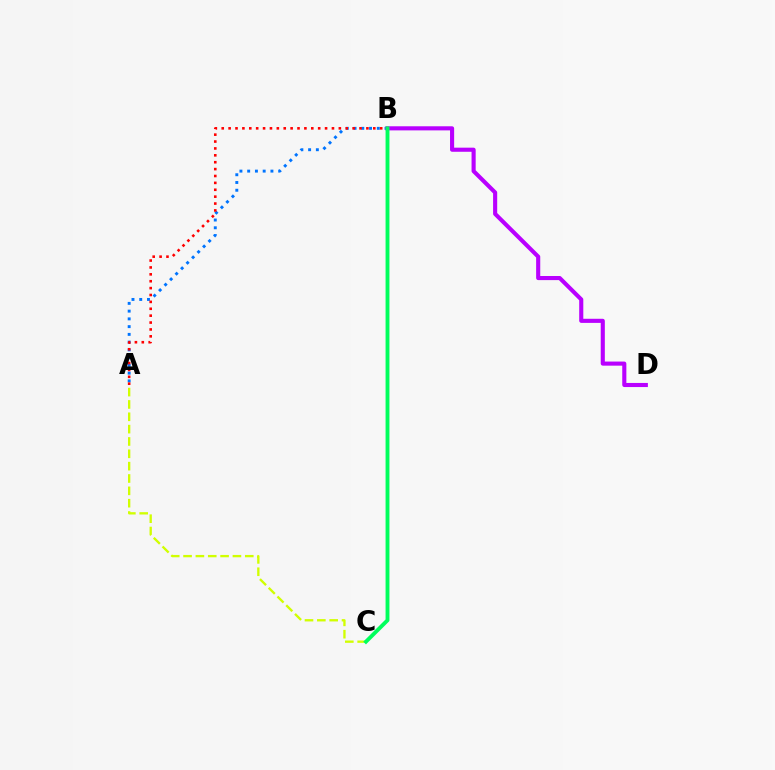{('A', 'B'): [{'color': '#0074ff', 'line_style': 'dotted', 'thickness': 2.11}, {'color': '#ff0000', 'line_style': 'dotted', 'thickness': 1.87}], ('A', 'C'): [{'color': '#d1ff00', 'line_style': 'dashed', 'thickness': 1.68}], ('B', 'D'): [{'color': '#b900ff', 'line_style': 'solid', 'thickness': 2.96}], ('B', 'C'): [{'color': '#00ff5c', 'line_style': 'solid', 'thickness': 2.79}]}